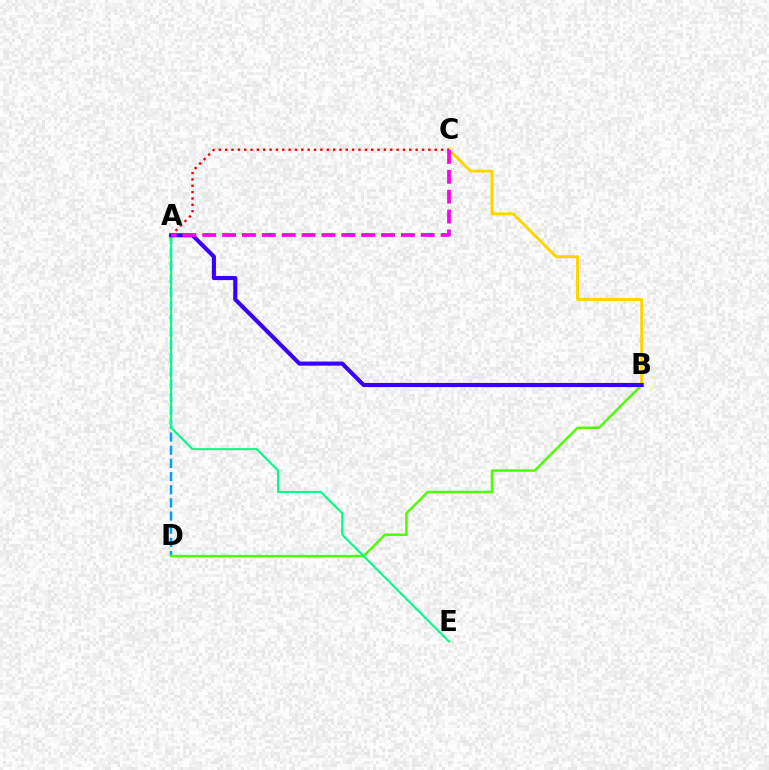{('B', 'C'): [{'color': '#ffd500', 'line_style': 'solid', 'thickness': 2.13}], ('A', 'D'): [{'color': '#009eff', 'line_style': 'dashed', 'thickness': 1.79}], ('A', 'C'): [{'color': '#ff0000', 'line_style': 'dotted', 'thickness': 1.73}, {'color': '#ff00ed', 'line_style': 'dashed', 'thickness': 2.7}], ('B', 'D'): [{'color': '#4fff00', 'line_style': 'solid', 'thickness': 1.78}], ('A', 'E'): [{'color': '#00ff86', 'line_style': 'solid', 'thickness': 1.52}], ('A', 'B'): [{'color': '#3700ff', 'line_style': 'solid', 'thickness': 2.95}]}